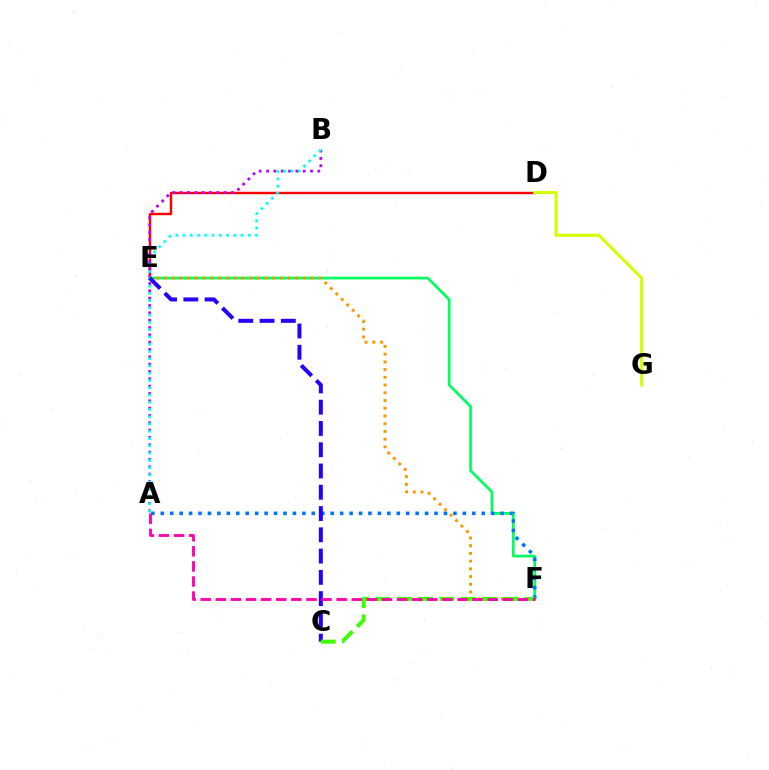{('E', 'F'): [{'color': '#00ff5c', 'line_style': 'solid', 'thickness': 1.95}, {'color': '#ff9400', 'line_style': 'dotted', 'thickness': 2.1}], ('D', 'E'): [{'color': '#ff0000', 'line_style': 'solid', 'thickness': 1.74}], ('A', 'B'): [{'color': '#b900ff', 'line_style': 'dotted', 'thickness': 1.99}, {'color': '#00fff6', 'line_style': 'dotted', 'thickness': 1.97}], ('A', 'F'): [{'color': '#0074ff', 'line_style': 'dotted', 'thickness': 2.56}, {'color': '#ff00ac', 'line_style': 'dashed', 'thickness': 2.05}], ('C', 'E'): [{'color': '#2500ff', 'line_style': 'dashed', 'thickness': 2.89}], ('D', 'G'): [{'color': '#d1ff00', 'line_style': 'solid', 'thickness': 2.2}], ('C', 'F'): [{'color': '#3dff00', 'line_style': 'dashed', 'thickness': 2.89}]}